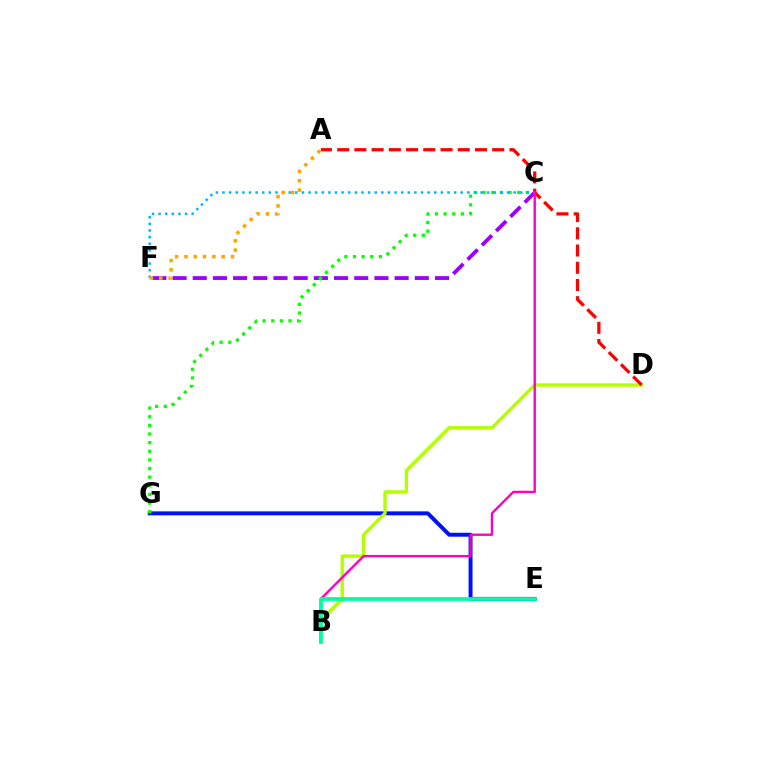{('E', 'G'): [{'color': '#0010ff', 'line_style': 'solid', 'thickness': 2.83}], ('C', 'F'): [{'color': '#9b00ff', 'line_style': 'dashed', 'thickness': 2.74}, {'color': '#00b5ff', 'line_style': 'dotted', 'thickness': 1.8}], ('B', 'D'): [{'color': '#b3ff00', 'line_style': 'solid', 'thickness': 2.43}], ('C', 'G'): [{'color': '#08ff00', 'line_style': 'dotted', 'thickness': 2.35}], ('A', 'D'): [{'color': '#ff0000', 'line_style': 'dashed', 'thickness': 2.34}], ('B', 'C'): [{'color': '#ff00bd', 'line_style': 'solid', 'thickness': 1.71}], ('B', 'E'): [{'color': '#00ff9d', 'line_style': 'solid', 'thickness': 2.71}], ('A', 'F'): [{'color': '#ffa500', 'line_style': 'dotted', 'thickness': 2.53}]}